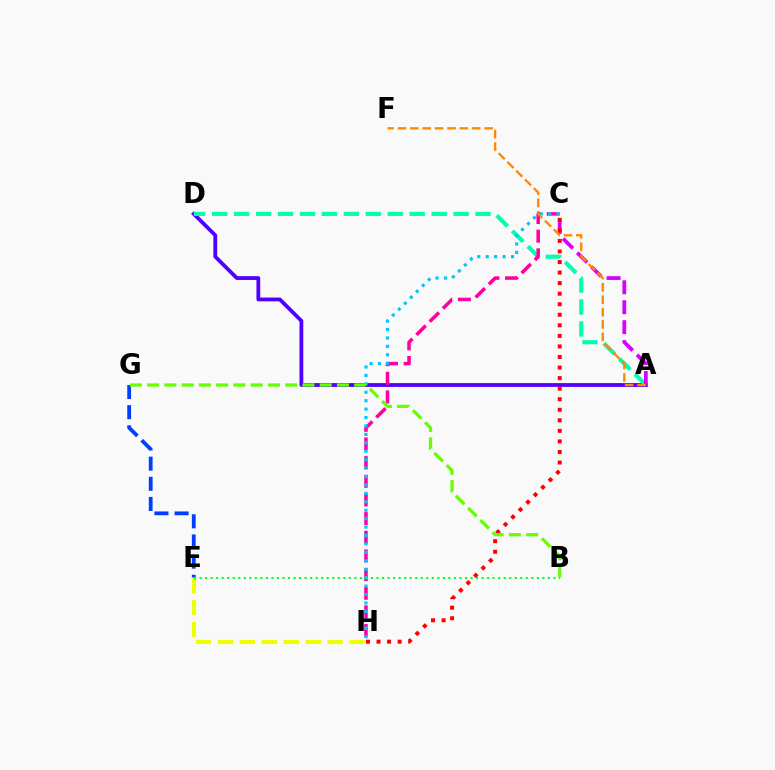{('A', 'D'): [{'color': '#4f00ff', 'line_style': 'solid', 'thickness': 2.74}, {'color': '#00ffaf', 'line_style': 'dashed', 'thickness': 2.98}], ('E', 'H'): [{'color': '#eeff00', 'line_style': 'dashed', 'thickness': 2.98}], ('A', 'C'): [{'color': '#d600ff', 'line_style': 'dashed', 'thickness': 2.71}], ('C', 'H'): [{'color': '#ff00a0', 'line_style': 'dashed', 'thickness': 2.53}, {'color': '#ff0000', 'line_style': 'dotted', 'thickness': 2.87}, {'color': '#00c7ff', 'line_style': 'dotted', 'thickness': 2.29}], ('E', 'G'): [{'color': '#003fff', 'line_style': 'dashed', 'thickness': 2.74}], ('A', 'F'): [{'color': '#ff8800', 'line_style': 'dashed', 'thickness': 1.68}], ('B', 'E'): [{'color': '#00ff27', 'line_style': 'dotted', 'thickness': 1.5}], ('B', 'G'): [{'color': '#66ff00', 'line_style': 'dashed', 'thickness': 2.34}]}